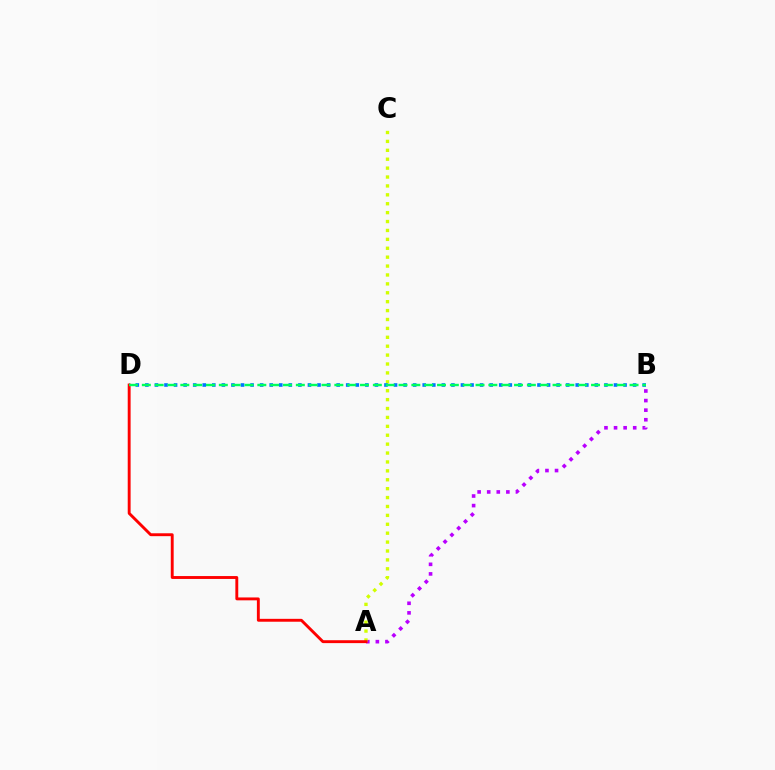{('A', 'B'): [{'color': '#b900ff', 'line_style': 'dotted', 'thickness': 2.6}], ('A', 'C'): [{'color': '#d1ff00', 'line_style': 'dotted', 'thickness': 2.42}], ('B', 'D'): [{'color': '#0074ff', 'line_style': 'dotted', 'thickness': 2.6}, {'color': '#00ff5c', 'line_style': 'dashed', 'thickness': 1.74}], ('A', 'D'): [{'color': '#ff0000', 'line_style': 'solid', 'thickness': 2.08}]}